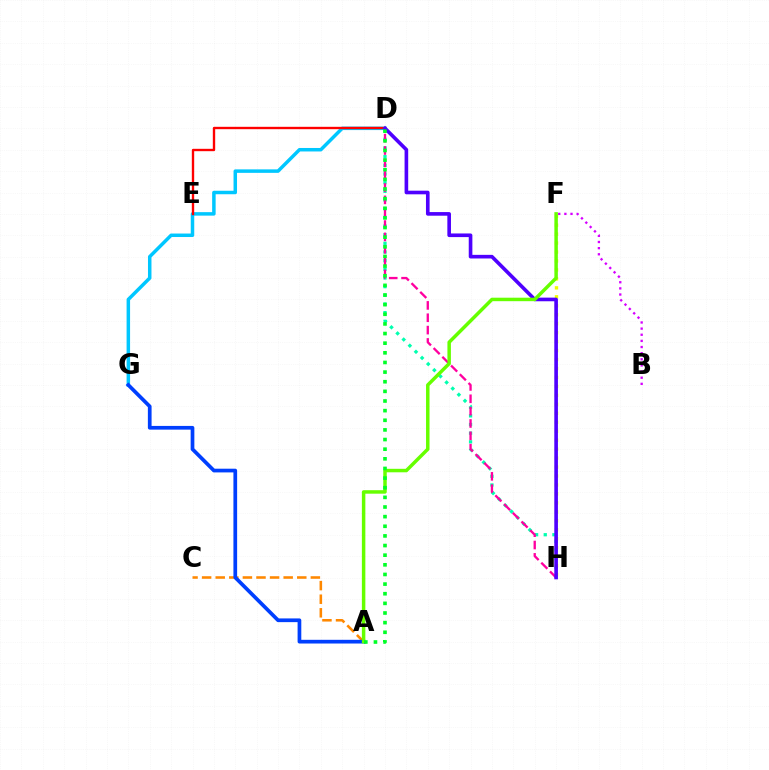{('D', 'H'): [{'color': '#00ffaf', 'line_style': 'dotted', 'thickness': 2.35}, {'color': '#ff00a0', 'line_style': 'dashed', 'thickness': 1.68}, {'color': '#4f00ff', 'line_style': 'solid', 'thickness': 2.61}], ('D', 'G'): [{'color': '#00c7ff', 'line_style': 'solid', 'thickness': 2.51}], ('F', 'H'): [{'color': '#eeff00', 'line_style': 'dotted', 'thickness': 2.43}], ('B', 'F'): [{'color': '#d600ff', 'line_style': 'dotted', 'thickness': 1.67}], ('A', 'C'): [{'color': '#ff8800', 'line_style': 'dashed', 'thickness': 1.85}], ('D', 'E'): [{'color': '#ff0000', 'line_style': 'solid', 'thickness': 1.7}], ('A', 'G'): [{'color': '#003fff', 'line_style': 'solid', 'thickness': 2.67}], ('A', 'F'): [{'color': '#66ff00', 'line_style': 'solid', 'thickness': 2.51}], ('A', 'D'): [{'color': '#00ff27', 'line_style': 'dotted', 'thickness': 2.62}]}